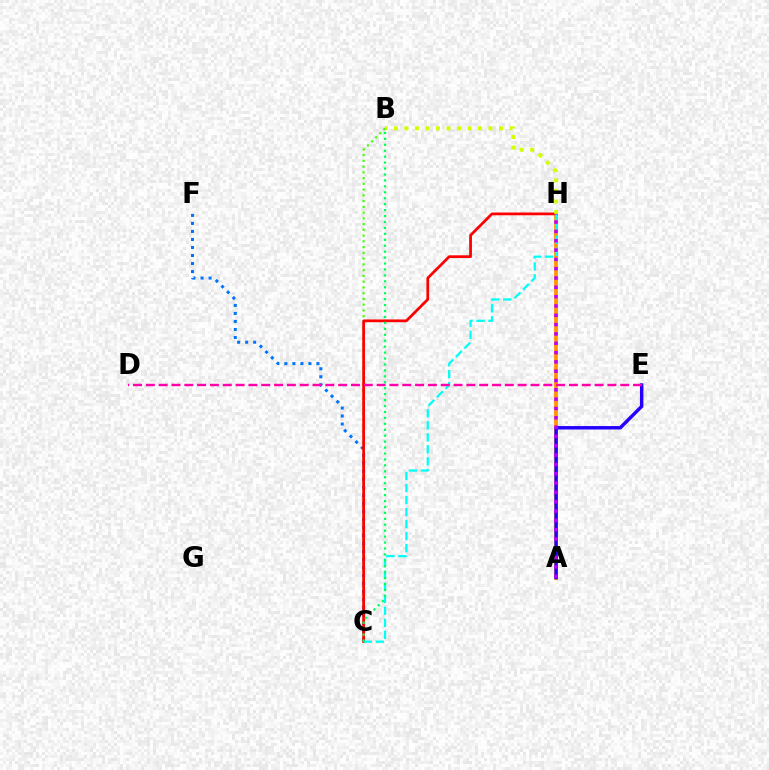{('A', 'H'): [{'color': '#ff9400', 'line_style': 'solid', 'thickness': 2.7}, {'color': '#b900ff', 'line_style': 'dotted', 'thickness': 2.53}], ('B', 'C'): [{'color': '#3dff00', 'line_style': 'dotted', 'thickness': 1.56}, {'color': '#00ff5c', 'line_style': 'dotted', 'thickness': 1.61}], ('C', 'F'): [{'color': '#0074ff', 'line_style': 'dotted', 'thickness': 2.18}], ('A', 'E'): [{'color': '#2500ff', 'line_style': 'solid', 'thickness': 2.47}], ('C', 'H'): [{'color': '#ff0000', 'line_style': 'solid', 'thickness': 1.98}, {'color': '#00fff6', 'line_style': 'dashed', 'thickness': 1.63}], ('B', 'H'): [{'color': '#d1ff00', 'line_style': 'dotted', 'thickness': 2.86}], ('D', 'E'): [{'color': '#ff00ac', 'line_style': 'dashed', 'thickness': 1.74}]}